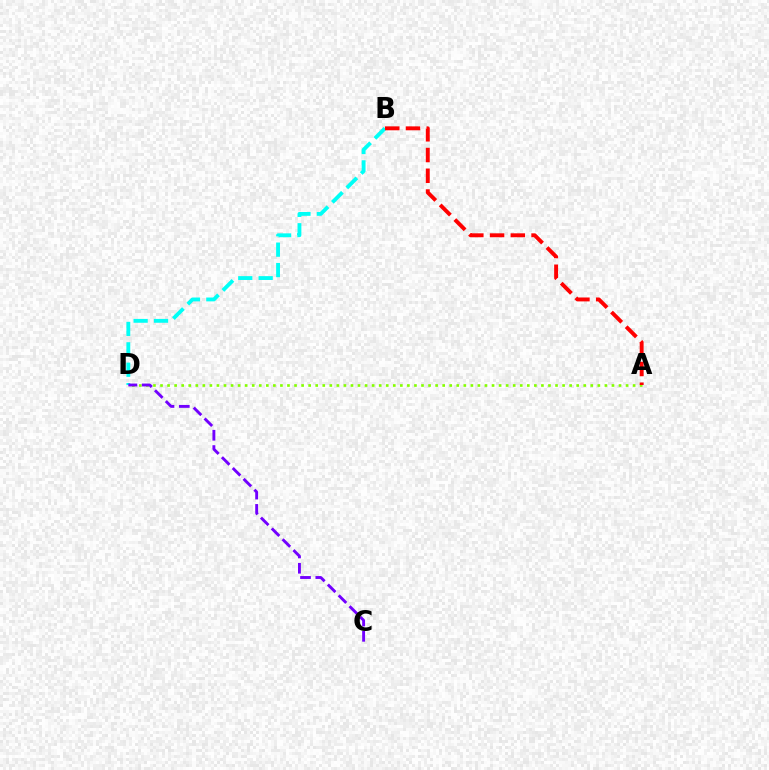{('B', 'D'): [{'color': '#00fff6', 'line_style': 'dashed', 'thickness': 2.77}], ('A', 'D'): [{'color': '#84ff00', 'line_style': 'dotted', 'thickness': 1.92}], ('A', 'B'): [{'color': '#ff0000', 'line_style': 'dashed', 'thickness': 2.82}], ('C', 'D'): [{'color': '#7200ff', 'line_style': 'dashed', 'thickness': 2.08}]}